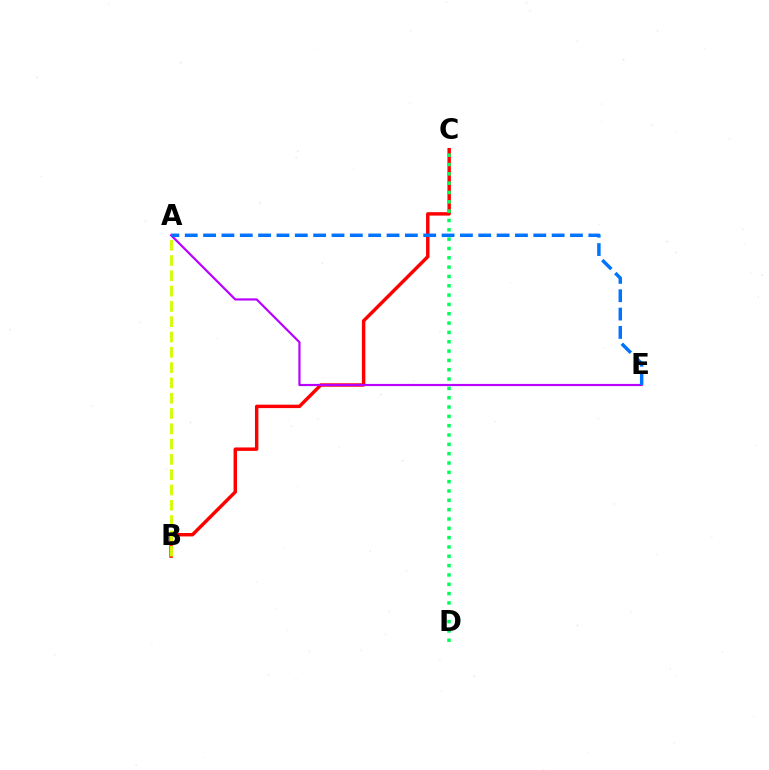{('B', 'C'): [{'color': '#ff0000', 'line_style': 'solid', 'thickness': 2.47}], ('C', 'D'): [{'color': '#00ff5c', 'line_style': 'dotted', 'thickness': 2.53}], ('A', 'E'): [{'color': '#b900ff', 'line_style': 'solid', 'thickness': 1.57}, {'color': '#0074ff', 'line_style': 'dashed', 'thickness': 2.49}], ('A', 'B'): [{'color': '#d1ff00', 'line_style': 'dashed', 'thickness': 2.08}]}